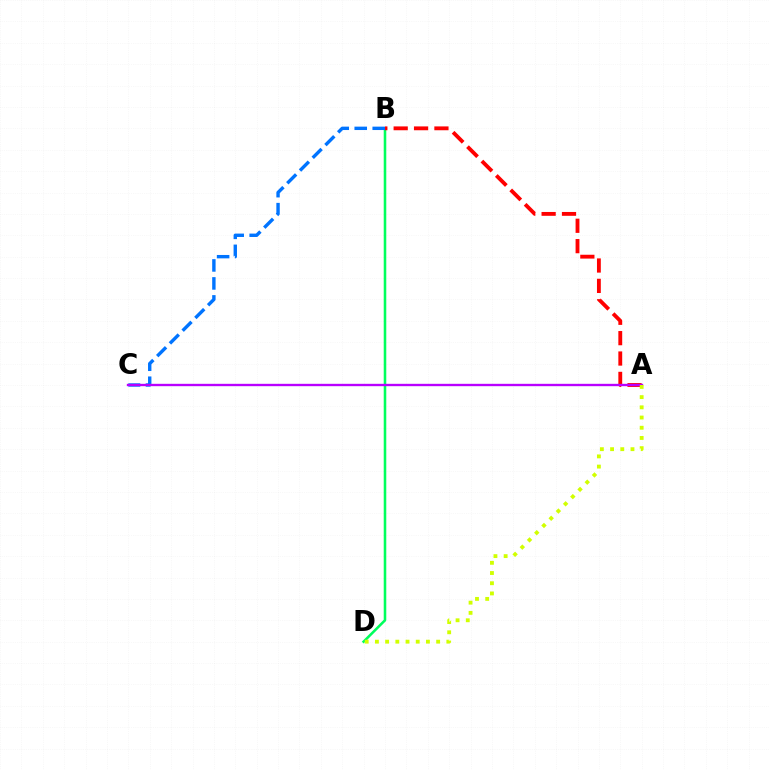{('B', 'D'): [{'color': '#00ff5c', 'line_style': 'solid', 'thickness': 1.85}], ('A', 'B'): [{'color': '#ff0000', 'line_style': 'dashed', 'thickness': 2.77}], ('B', 'C'): [{'color': '#0074ff', 'line_style': 'dashed', 'thickness': 2.44}], ('A', 'C'): [{'color': '#b900ff', 'line_style': 'solid', 'thickness': 1.7}], ('A', 'D'): [{'color': '#d1ff00', 'line_style': 'dotted', 'thickness': 2.77}]}